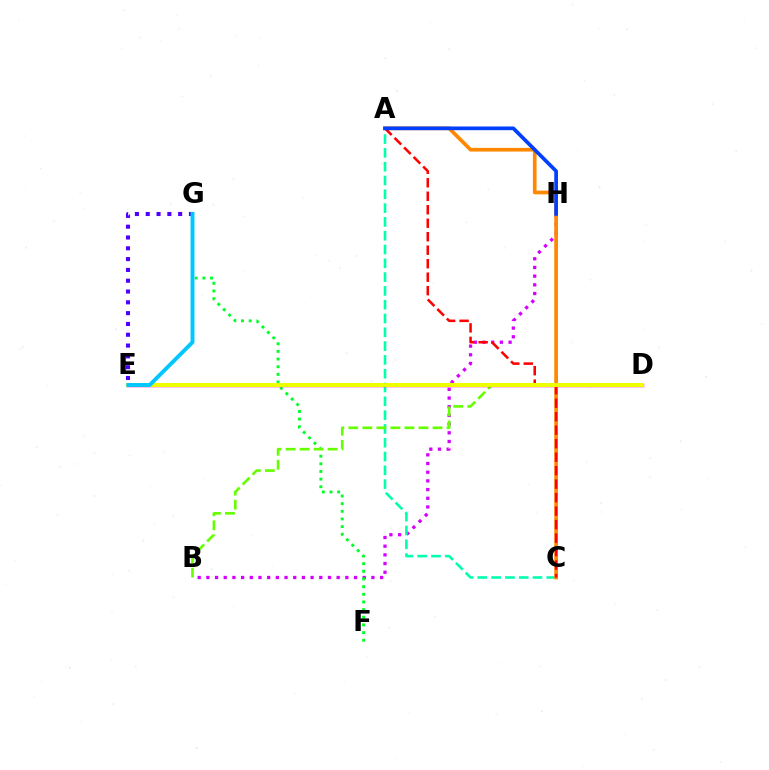{('B', 'H'): [{'color': '#d600ff', 'line_style': 'dotted', 'thickness': 2.36}], ('A', 'C'): [{'color': '#00ffaf', 'line_style': 'dashed', 'thickness': 1.87}, {'color': '#ff8800', 'line_style': 'solid', 'thickness': 2.67}, {'color': '#ff0000', 'line_style': 'dashed', 'thickness': 1.83}], ('F', 'G'): [{'color': '#00ff27', 'line_style': 'dotted', 'thickness': 2.08}], ('E', 'G'): [{'color': '#4f00ff', 'line_style': 'dotted', 'thickness': 2.94}, {'color': '#00c7ff', 'line_style': 'solid', 'thickness': 2.82}], ('B', 'D'): [{'color': '#66ff00', 'line_style': 'dashed', 'thickness': 1.91}], ('D', 'E'): [{'color': '#ff00a0', 'line_style': 'solid', 'thickness': 2.5}, {'color': '#eeff00', 'line_style': 'solid', 'thickness': 2.86}], ('A', 'H'): [{'color': '#003fff', 'line_style': 'solid', 'thickness': 2.67}]}